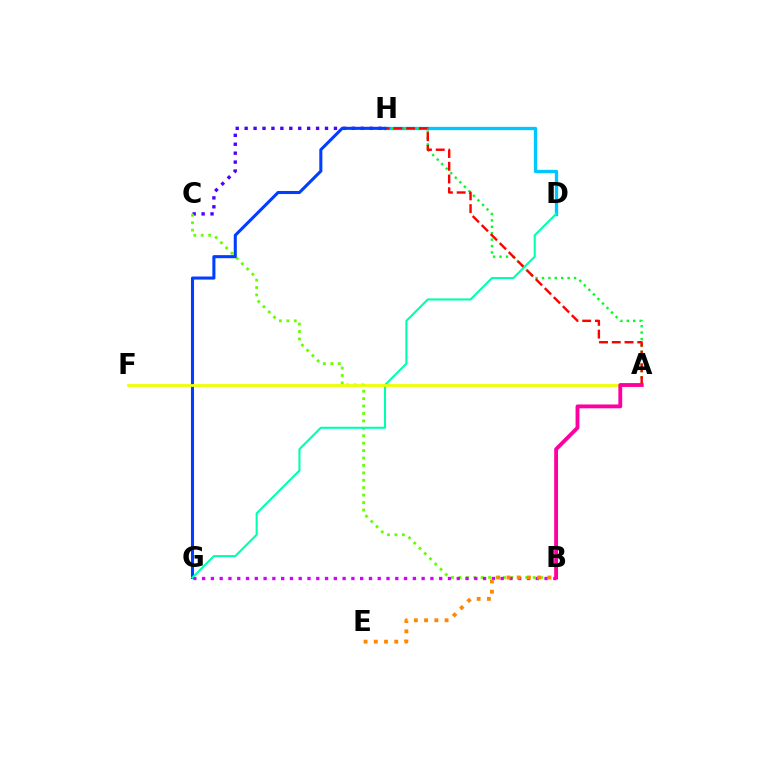{('C', 'H'): [{'color': '#4f00ff', 'line_style': 'dotted', 'thickness': 2.43}], ('B', 'C'): [{'color': '#66ff00', 'line_style': 'dotted', 'thickness': 2.02}], ('B', 'G'): [{'color': '#d600ff', 'line_style': 'dotted', 'thickness': 2.39}], ('D', 'H'): [{'color': '#00c7ff', 'line_style': 'solid', 'thickness': 2.4}], ('A', 'H'): [{'color': '#00ff27', 'line_style': 'dotted', 'thickness': 1.74}, {'color': '#ff0000', 'line_style': 'dashed', 'thickness': 1.73}], ('G', 'H'): [{'color': '#003fff', 'line_style': 'solid', 'thickness': 2.21}], ('B', 'E'): [{'color': '#ff8800', 'line_style': 'dotted', 'thickness': 2.78}], ('D', 'G'): [{'color': '#00ffaf', 'line_style': 'solid', 'thickness': 1.51}], ('A', 'F'): [{'color': '#eeff00', 'line_style': 'solid', 'thickness': 2.0}], ('A', 'B'): [{'color': '#ff00a0', 'line_style': 'solid', 'thickness': 2.77}]}